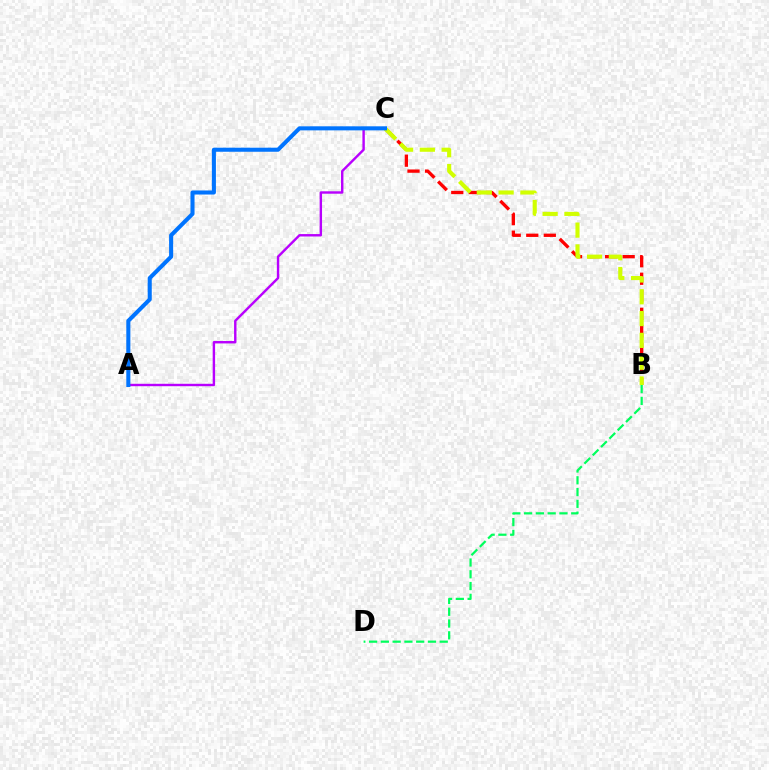{('A', 'C'): [{'color': '#b900ff', 'line_style': 'solid', 'thickness': 1.74}, {'color': '#0074ff', 'line_style': 'solid', 'thickness': 2.92}], ('B', 'C'): [{'color': '#ff0000', 'line_style': 'dashed', 'thickness': 2.38}, {'color': '#d1ff00', 'line_style': 'dashed', 'thickness': 2.96}], ('B', 'D'): [{'color': '#00ff5c', 'line_style': 'dashed', 'thickness': 1.6}]}